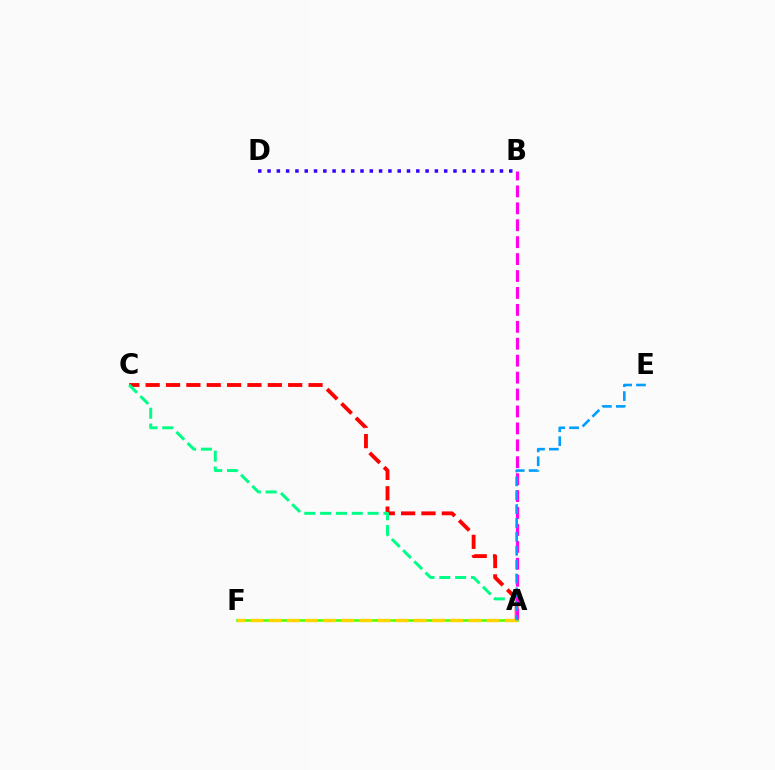{('A', 'C'): [{'color': '#ff0000', 'line_style': 'dashed', 'thickness': 2.77}, {'color': '#00ff86', 'line_style': 'dashed', 'thickness': 2.15}], ('A', 'B'): [{'color': '#ff00ed', 'line_style': 'dashed', 'thickness': 2.3}], ('B', 'D'): [{'color': '#3700ff', 'line_style': 'dotted', 'thickness': 2.53}], ('A', 'F'): [{'color': '#4fff00', 'line_style': 'solid', 'thickness': 1.84}, {'color': '#ffd500', 'line_style': 'dashed', 'thickness': 2.47}], ('A', 'E'): [{'color': '#009eff', 'line_style': 'dashed', 'thickness': 1.88}]}